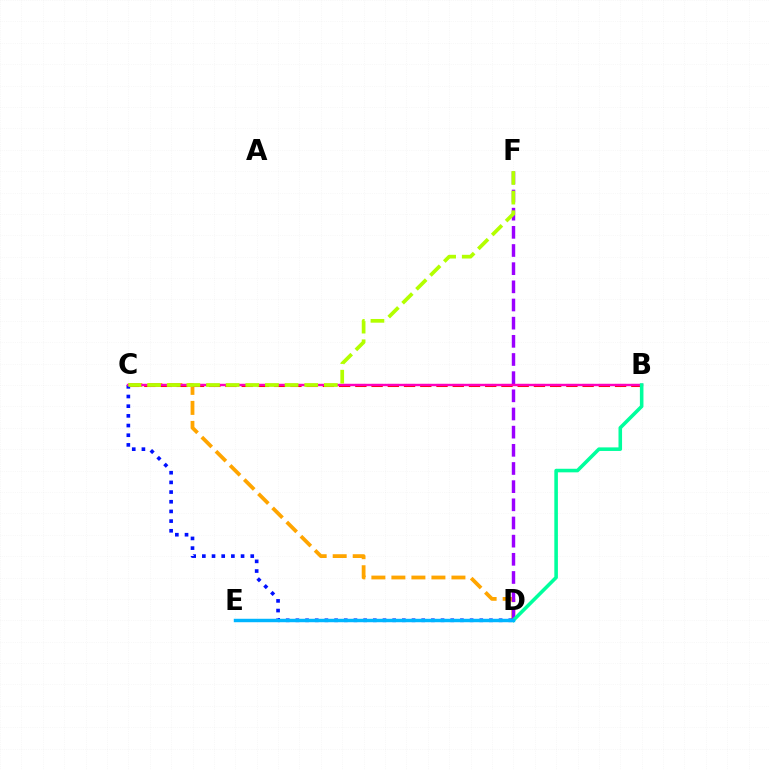{('C', 'D'): [{'color': '#ffa500', 'line_style': 'dashed', 'thickness': 2.72}, {'color': '#0010ff', 'line_style': 'dotted', 'thickness': 2.63}], ('B', 'C'): [{'color': '#ff0000', 'line_style': 'dashed', 'thickness': 2.21}, {'color': '#ff00bd', 'line_style': 'solid', 'thickness': 1.74}], ('D', 'F'): [{'color': '#9b00ff', 'line_style': 'dashed', 'thickness': 2.47}], ('C', 'F'): [{'color': '#b3ff00', 'line_style': 'dashed', 'thickness': 2.67}], ('D', 'E'): [{'color': '#08ff00', 'line_style': 'dotted', 'thickness': 1.83}, {'color': '#00b5ff', 'line_style': 'solid', 'thickness': 2.48}], ('B', 'D'): [{'color': '#00ff9d', 'line_style': 'solid', 'thickness': 2.57}]}